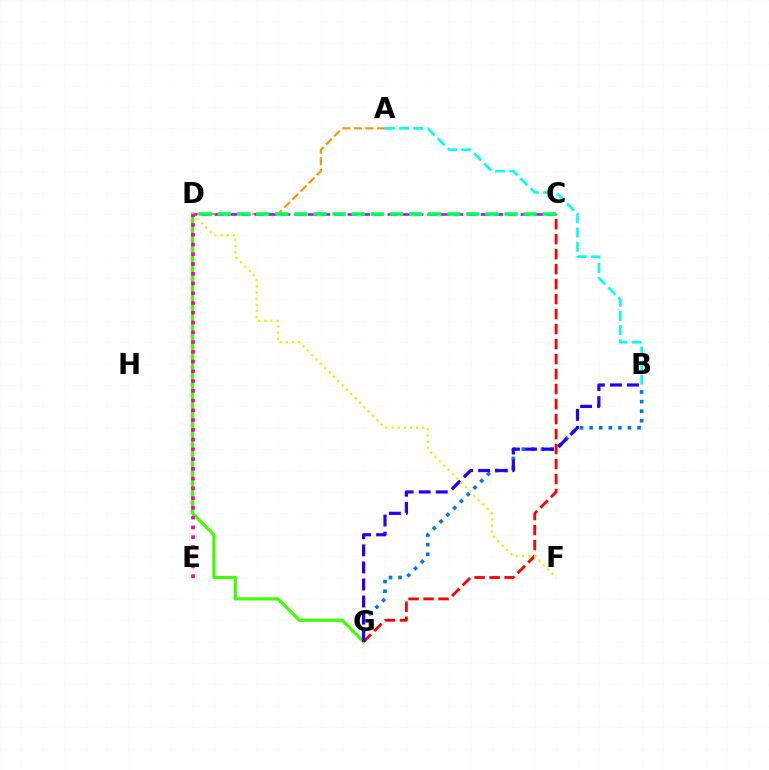{('D', 'G'): [{'color': '#3dff00', 'line_style': 'solid', 'thickness': 2.28}], ('B', 'G'): [{'color': '#0074ff', 'line_style': 'dotted', 'thickness': 2.61}, {'color': '#2500ff', 'line_style': 'dashed', 'thickness': 2.32}], ('C', 'G'): [{'color': '#ff0000', 'line_style': 'dashed', 'thickness': 2.04}], ('A', 'D'): [{'color': '#ff9400', 'line_style': 'dashed', 'thickness': 1.56}], ('C', 'D'): [{'color': '#b900ff', 'line_style': 'dashed', 'thickness': 1.81}, {'color': '#00ff5c', 'line_style': 'dashed', 'thickness': 2.6}], ('A', 'B'): [{'color': '#00fff6', 'line_style': 'dashed', 'thickness': 1.93}], ('D', 'F'): [{'color': '#d1ff00', 'line_style': 'dotted', 'thickness': 1.67}], ('D', 'E'): [{'color': '#ff00ac', 'line_style': 'dotted', 'thickness': 2.65}]}